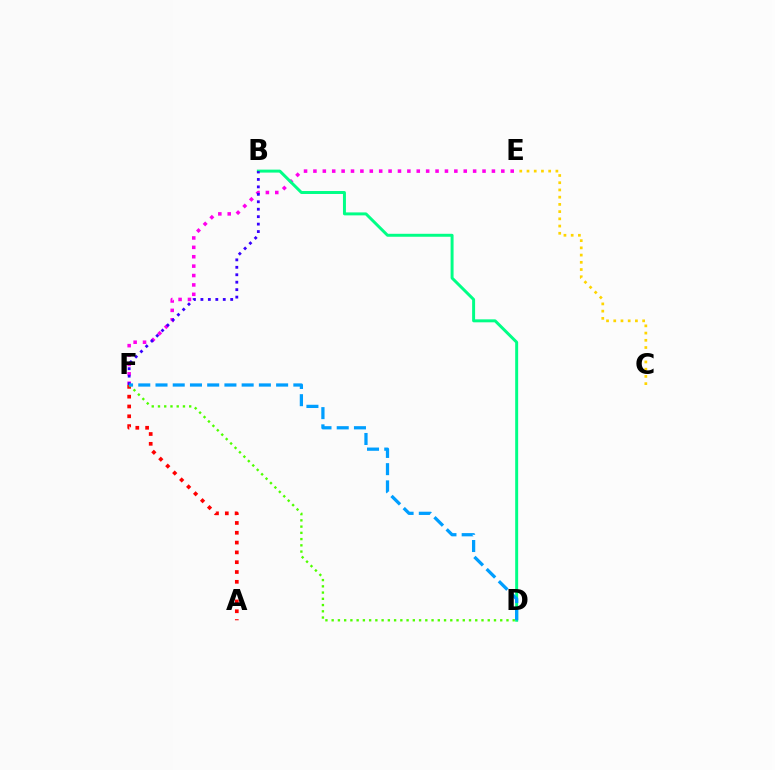{('E', 'F'): [{'color': '#ff00ed', 'line_style': 'dotted', 'thickness': 2.55}], ('B', 'D'): [{'color': '#00ff86', 'line_style': 'solid', 'thickness': 2.13}], ('B', 'F'): [{'color': '#3700ff', 'line_style': 'dotted', 'thickness': 2.02}], ('A', 'F'): [{'color': '#ff0000', 'line_style': 'dotted', 'thickness': 2.67}], ('D', 'F'): [{'color': '#4fff00', 'line_style': 'dotted', 'thickness': 1.7}, {'color': '#009eff', 'line_style': 'dashed', 'thickness': 2.34}], ('C', 'E'): [{'color': '#ffd500', 'line_style': 'dotted', 'thickness': 1.96}]}